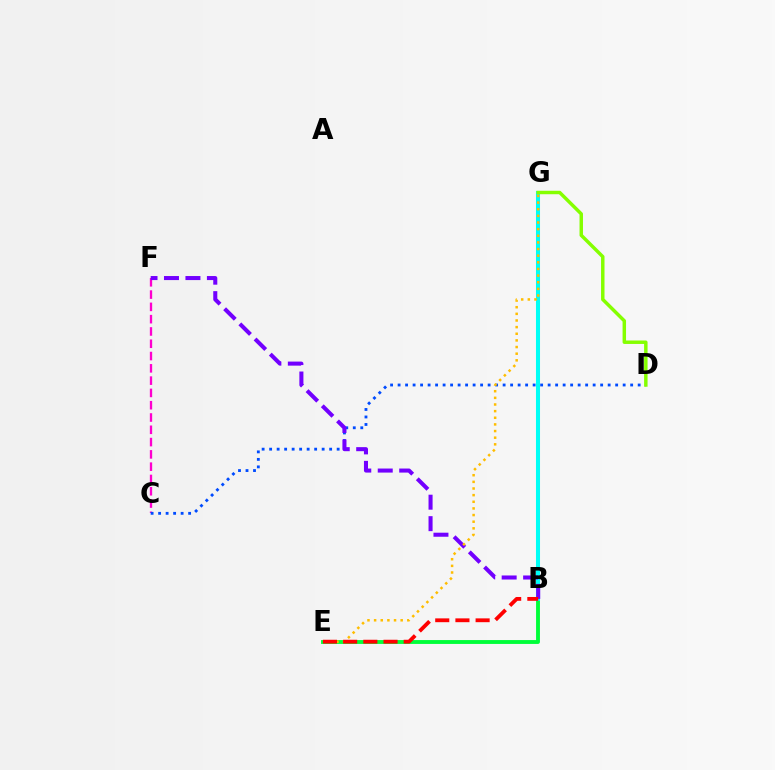{('B', 'E'): [{'color': '#00ff39', 'line_style': 'solid', 'thickness': 2.79}, {'color': '#ff0000', 'line_style': 'dashed', 'thickness': 2.74}], ('B', 'G'): [{'color': '#00fff6', 'line_style': 'solid', 'thickness': 2.91}], ('C', 'F'): [{'color': '#ff00cf', 'line_style': 'dashed', 'thickness': 1.67}], ('C', 'D'): [{'color': '#004bff', 'line_style': 'dotted', 'thickness': 2.04}], ('B', 'F'): [{'color': '#7200ff', 'line_style': 'dashed', 'thickness': 2.92}], ('E', 'G'): [{'color': '#ffbd00', 'line_style': 'dotted', 'thickness': 1.8}], ('D', 'G'): [{'color': '#84ff00', 'line_style': 'solid', 'thickness': 2.49}]}